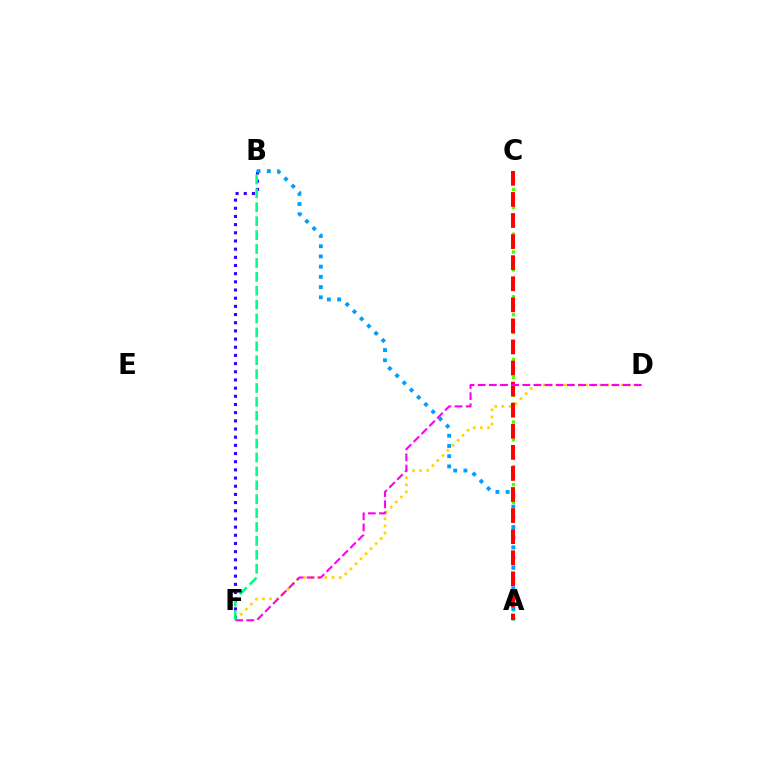{('A', 'C'): [{'color': '#4fff00', 'line_style': 'dotted', 'thickness': 2.43}, {'color': '#ff0000', 'line_style': 'dashed', 'thickness': 2.86}], ('D', 'F'): [{'color': '#ffd500', 'line_style': 'dotted', 'thickness': 1.94}, {'color': '#ff00ed', 'line_style': 'dashed', 'thickness': 1.51}], ('B', 'F'): [{'color': '#3700ff', 'line_style': 'dotted', 'thickness': 2.22}, {'color': '#00ff86', 'line_style': 'dashed', 'thickness': 1.89}], ('A', 'B'): [{'color': '#009eff', 'line_style': 'dotted', 'thickness': 2.77}]}